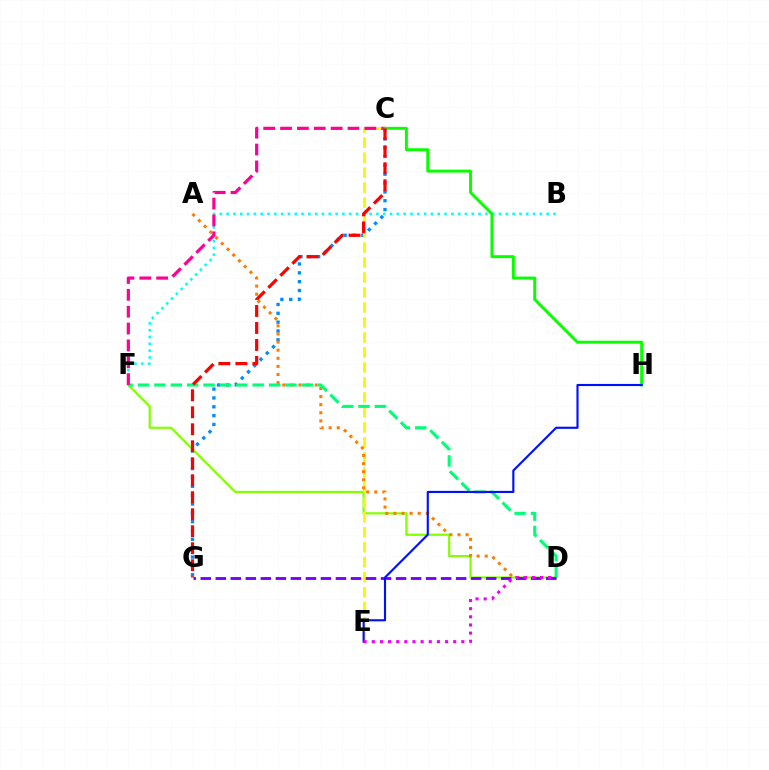{('C', 'G'): [{'color': '#008cff', 'line_style': 'dotted', 'thickness': 2.4}, {'color': '#ff0000', 'line_style': 'dashed', 'thickness': 2.31}], ('D', 'F'): [{'color': '#84ff00', 'line_style': 'solid', 'thickness': 1.6}, {'color': '#00ff74', 'line_style': 'dashed', 'thickness': 2.23}], ('C', 'E'): [{'color': '#fcf500', 'line_style': 'dashed', 'thickness': 2.04}], ('A', 'D'): [{'color': '#ff7c00', 'line_style': 'dotted', 'thickness': 2.2}], ('B', 'F'): [{'color': '#00fff6', 'line_style': 'dotted', 'thickness': 1.85}], ('C', 'F'): [{'color': '#ff0094', 'line_style': 'dashed', 'thickness': 2.29}], ('D', 'G'): [{'color': '#7200ff', 'line_style': 'dashed', 'thickness': 2.04}], ('C', 'H'): [{'color': '#08ff00', 'line_style': 'solid', 'thickness': 2.13}], ('E', 'H'): [{'color': '#0010ff', 'line_style': 'solid', 'thickness': 1.54}], ('D', 'E'): [{'color': '#ee00ff', 'line_style': 'dotted', 'thickness': 2.21}]}